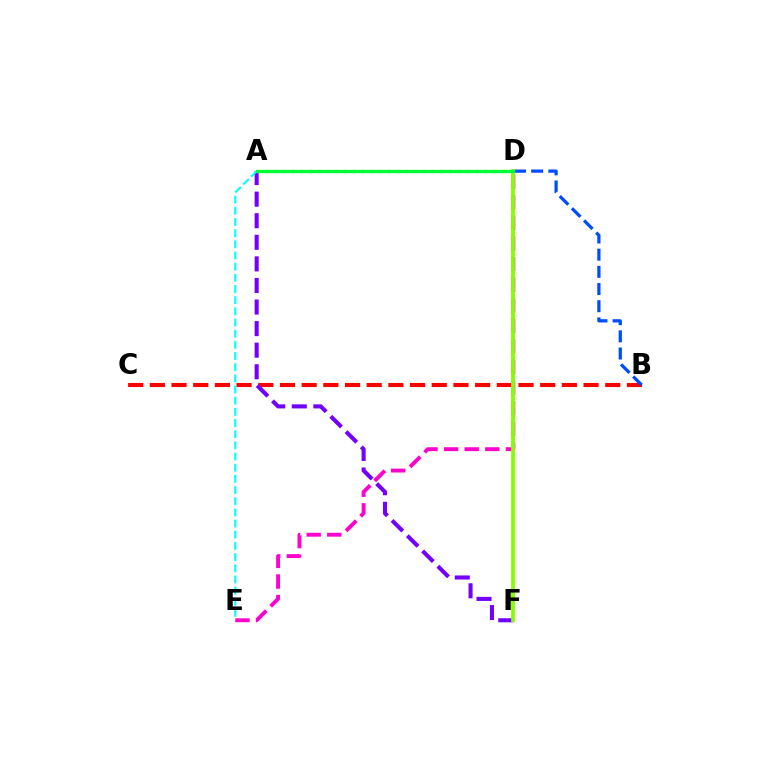{('B', 'C'): [{'color': '#ff0000', 'line_style': 'dashed', 'thickness': 2.95}], ('A', 'F'): [{'color': '#7200ff', 'line_style': 'dashed', 'thickness': 2.93}], ('B', 'D'): [{'color': '#004bff', 'line_style': 'dashed', 'thickness': 2.33}], ('D', 'E'): [{'color': '#ff00cf', 'line_style': 'dashed', 'thickness': 2.8}], ('D', 'F'): [{'color': '#84ff00', 'line_style': 'solid', 'thickness': 2.72}], ('A', 'E'): [{'color': '#00fff6', 'line_style': 'dashed', 'thickness': 1.52}], ('A', 'D'): [{'color': '#ffbd00', 'line_style': 'dotted', 'thickness': 2.38}, {'color': '#00ff39', 'line_style': 'solid', 'thickness': 2.37}]}